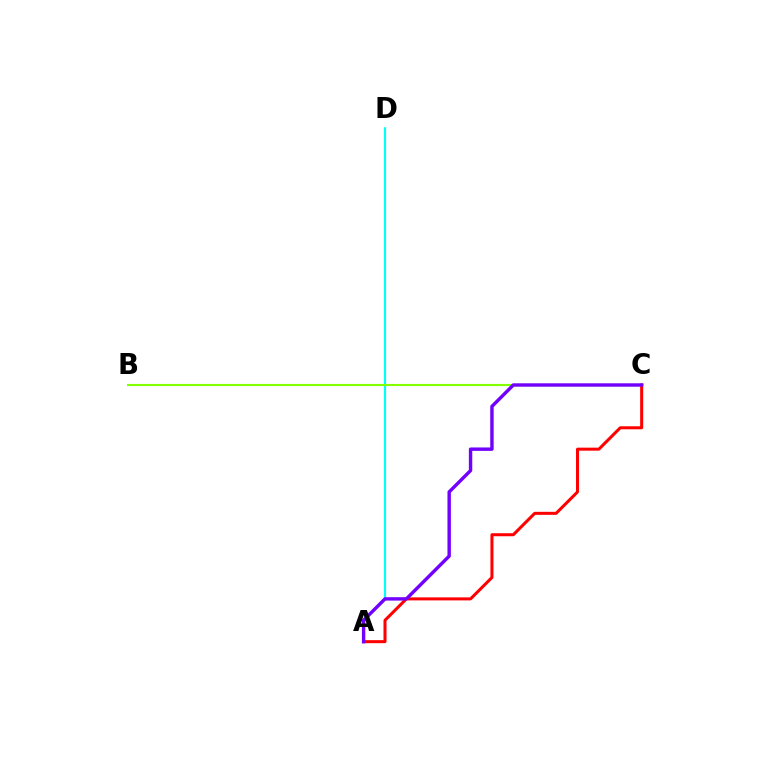{('A', 'D'): [{'color': '#00fff6', 'line_style': 'solid', 'thickness': 1.57}], ('B', 'C'): [{'color': '#84ff00', 'line_style': 'solid', 'thickness': 1.52}], ('A', 'C'): [{'color': '#ff0000', 'line_style': 'solid', 'thickness': 2.18}, {'color': '#7200ff', 'line_style': 'solid', 'thickness': 2.45}]}